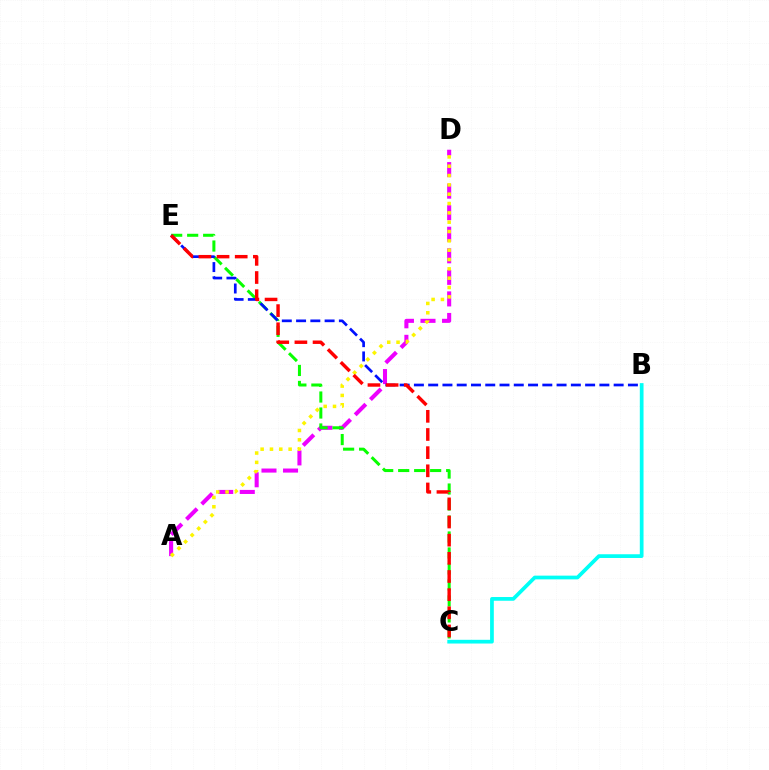{('A', 'D'): [{'color': '#ee00ff', 'line_style': 'dashed', 'thickness': 2.93}, {'color': '#fcf500', 'line_style': 'dotted', 'thickness': 2.54}], ('B', 'C'): [{'color': '#00fff6', 'line_style': 'solid', 'thickness': 2.68}], ('C', 'E'): [{'color': '#08ff00', 'line_style': 'dashed', 'thickness': 2.17}, {'color': '#ff0000', 'line_style': 'dashed', 'thickness': 2.47}], ('B', 'E'): [{'color': '#0010ff', 'line_style': 'dashed', 'thickness': 1.94}]}